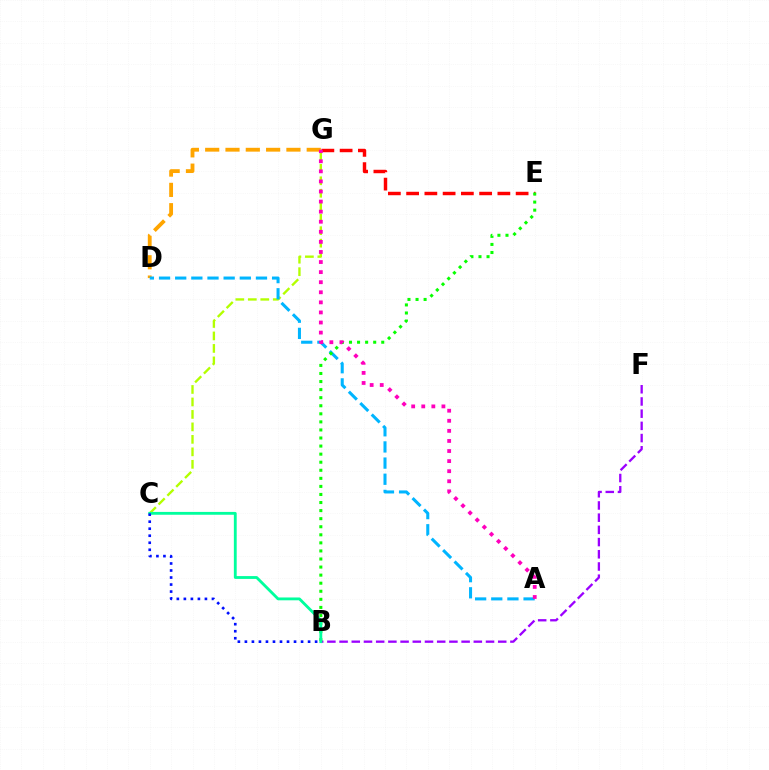{('D', 'G'): [{'color': '#ffa500', 'line_style': 'dashed', 'thickness': 2.76}], ('C', 'G'): [{'color': '#b3ff00', 'line_style': 'dashed', 'thickness': 1.69}], ('B', 'F'): [{'color': '#9b00ff', 'line_style': 'dashed', 'thickness': 1.66}], ('A', 'D'): [{'color': '#00b5ff', 'line_style': 'dashed', 'thickness': 2.19}], ('E', 'G'): [{'color': '#ff0000', 'line_style': 'dashed', 'thickness': 2.48}], ('B', 'E'): [{'color': '#08ff00', 'line_style': 'dotted', 'thickness': 2.19}], ('B', 'C'): [{'color': '#00ff9d', 'line_style': 'solid', 'thickness': 2.04}, {'color': '#0010ff', 'line_style': 'dotted', 'thickness': 1.91}], ('A', 'G'): [{'color': '#ff00bd', 'line_style': 'dotted', 'thickness': 2.74}]}